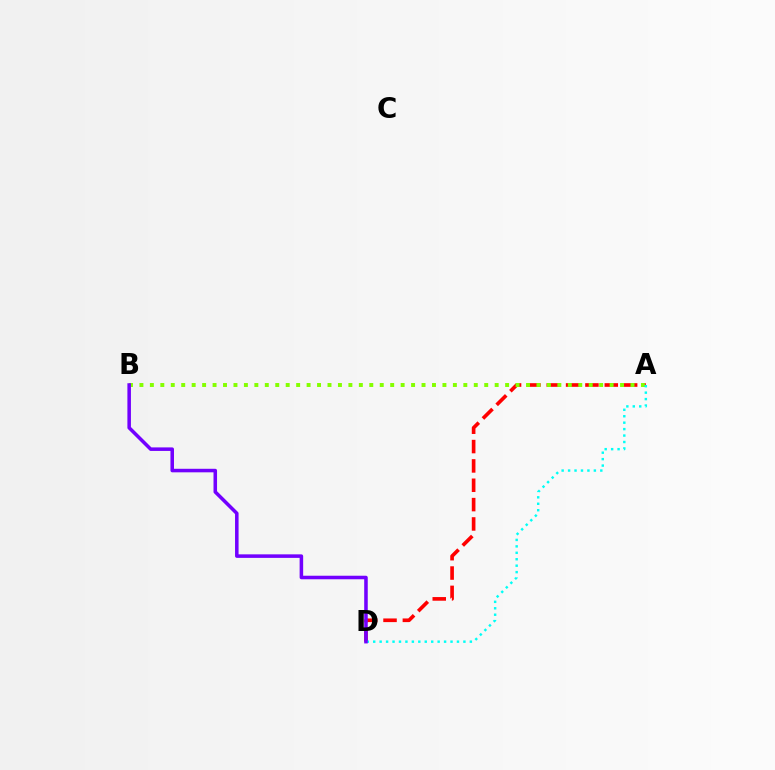{('A', 'D'): [{'color': '#ff0000', 'line_style': 'dashed', 'thickness': 2.63}, {'color': '#00fff6', 'line_style': 'dotted', 'thickness': 1.75}], ('A', 'B'): [{'color': '#84ff00', 'line_style': 'dotted', 'thickness': 2.84}], ('B', 'D'): [{'color': '#7200ff', 'line_style': 'solid', 'thickness': 2.55}]}